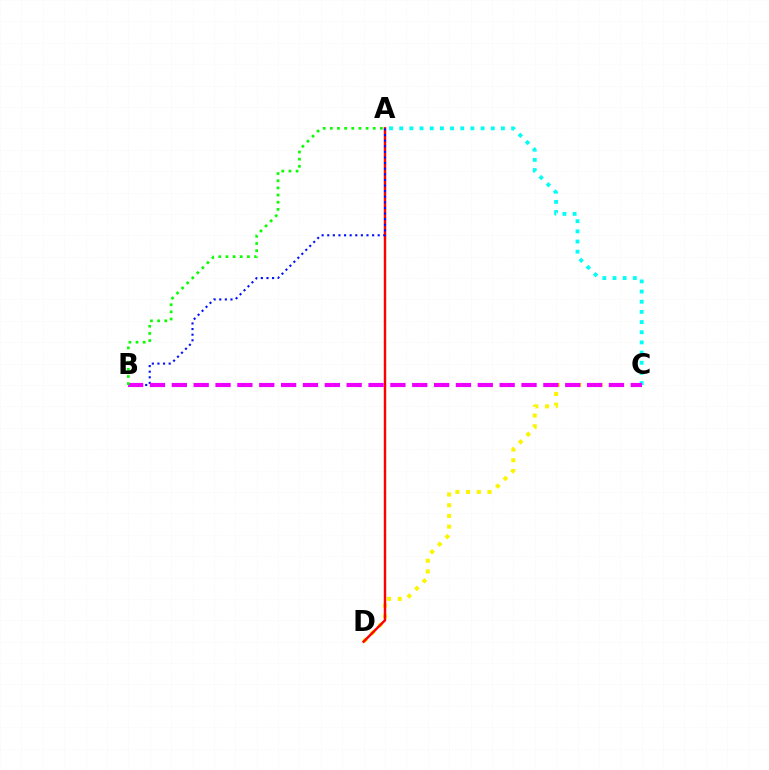{('C', 'D'): [{'color': '#fcf500', 'line_style': 'dotted', 'thickness': 2.92}], ('A', 'D'): [{'color': '#ff0000', 'line_style': 'solid', 'thickness': 1.76}], ('A', 'C'): [{'color': '#00fff6', 'line_style': 'dotted', 'thickness': 2.76}], ('A', 'B'): [{'color': '#0010ff', 'line_style': 'dotted', 'thickness': 1.52}, {'color': '#08ff00', 'line_style': 'dotted', 'thickness': 1.95}], ('B', 'C'): [{'color': '#ee00ff', 'line_style': 'dashed', 'thickness': 2.97}]}